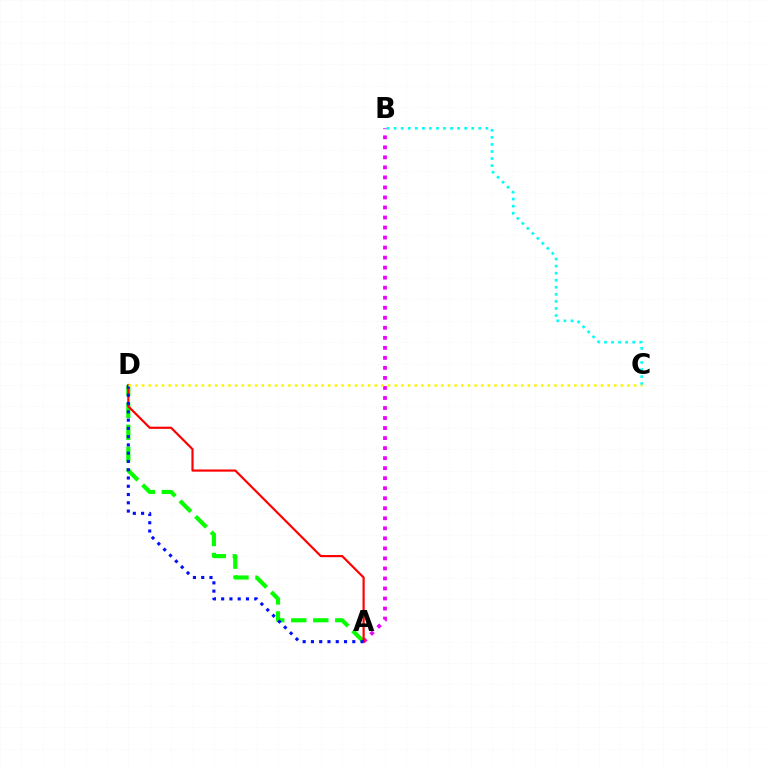{('A', 'D'): [{'color': '#08ff00', 'line_style': 'dashed', 'thickness': 2.99}, {'color': '#ff0000', 'line_style': 'solid', 'thickness': 1.57}, {'color': '#0010ff', 'line_style': 'dotted', 'thickness': 2.25}], ('A', 'B'): [{'color': '#ee00ff', 'line_style': 'dotted', 'thickness': 2.72}], ('B', 'C'): [{'color': '#00fff6', 'line_style': 'dotted', 'thickness': 1.92}], ('C', 'D'): [{'color': '#fcf500', 'line_style': 'dotted', 'thickness': 1.81}]}